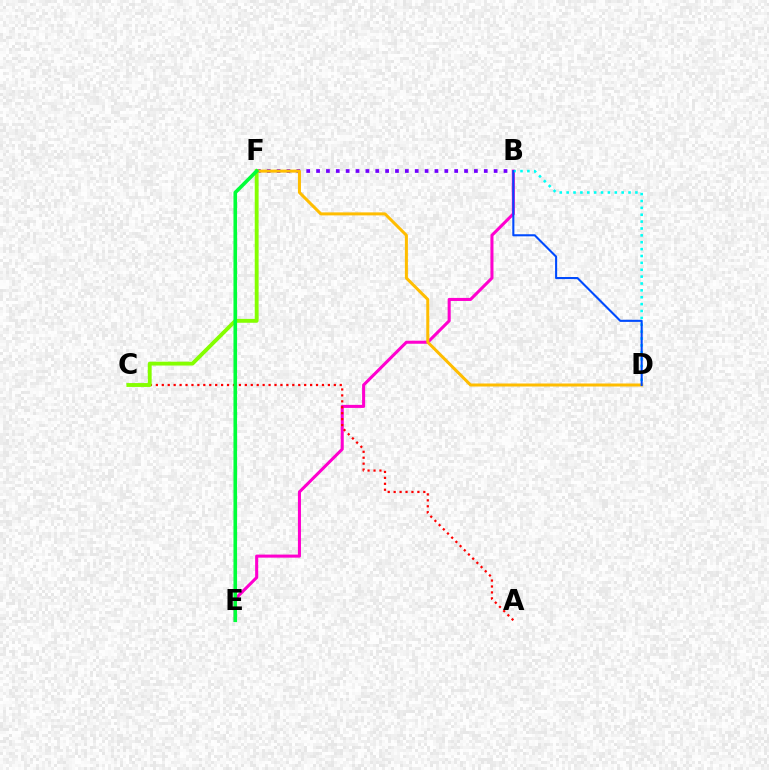{('B', 'E'): [{'color': '#ff00cf', 'line_style': 'solid', 'thickness': 2.2}], ('B', 'D'): [{'color': '#00fff6', 'line_style': 'dotted', 'thickness': 1.87}, {'color': '#004bff', 'line_style': 'solid', 'thickness': 1.51}], ('A', 'C'): [{'color': '#ff0000', 'line_style': 'dotted', 'thickness': 1.61}], ('B', 'F'): [{'color': '#7200ff', 'line_style': 'dotted', 'thickness': 2.68}], ('C', 'F'): [{'color': '#84ff00', 'line_style': 'solid', 'thickness': 2.78}], ('D', 'F'): [{'color': '#ffbd00', 'line_style': 'solid', 'thickness': 2.17}], ('E', 'F'): [{'color': '#00ff39', 'line_style': 'solid', 'thickness': 2.61}]}